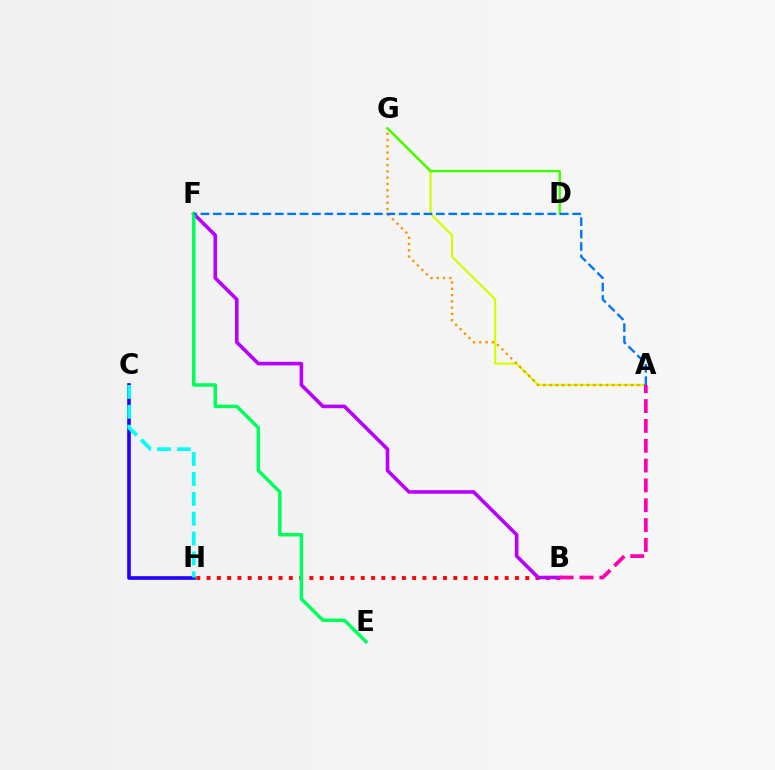{('B', 'H'): [{'color': '#ff0000', 'line_style': 'dotted', 'thickness': 2.79}], ('B', 'F'): [{'color': '#b900ff', 'line_style': 'solid', 'thickness': 2.59}], ('A', 'G'): [{'color': '#d1ff00', 'line_style': 'solid', 'thickness': 1.56}, {'color': '#ff9400', 'line_style': 'dotted', 'thickness': 1.7}], ('D', 'G'): [{'color': '#3dff00', 'line_style': 'solid', 'thickness': 1.74}], ('C', 'H'): [{'color': '#2500ff', 'line_style': 'solid', 'thickness': 2.62}, {'color': '#00fff6', 'line_style': 'dashed', 'thickness': 2.7}], ('E', 'F'): [{'color': '#00ff5c', 'line_style': 'solid', 'thickness': 2.51}], ('A', 'B'): [{'color': '#ff00ac', 'line_style': 'dashed', 'thickness': 2.7}], ('A', 'F'): [{'color': '#0074ff', 'line_style': 'dashed', 'thickness': 1.68}]}